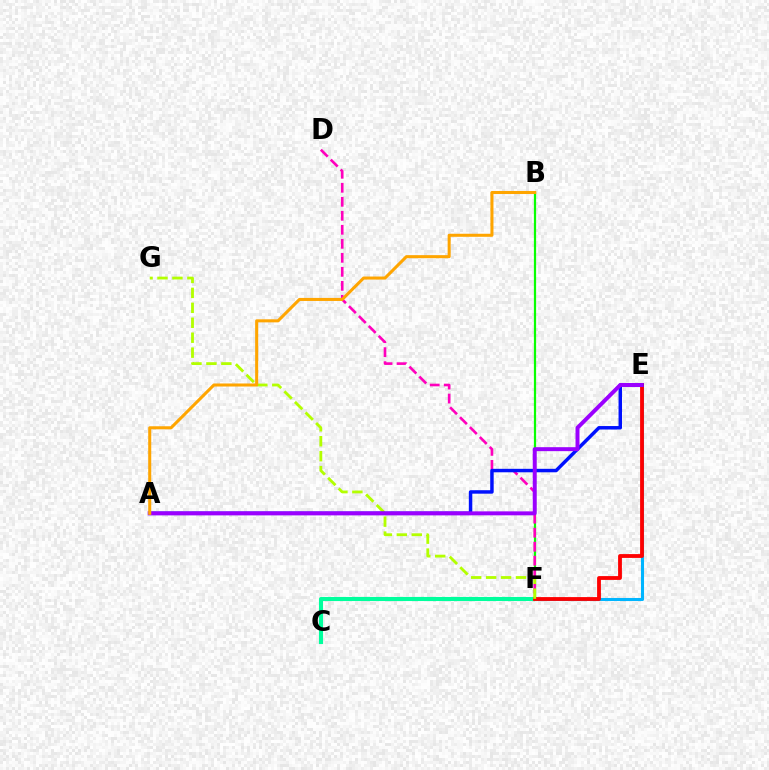{('E', 'F'): [{'color': '#00b5ff', 'line_style': 'solid', 'thickness': 2.2}, {'color': '#ff0000', 'line_style': 'solid', 'thickness': 2.74}], ('C', 'F'): [{'color': '#00ff9d', 'line_style': 'solid', 'thickness': 2.95}], ('B', 'F'): [{'color': '#08ff00', 'line_style': 'solid', 'thickness': 1.6}], ('D', 'F'): [{'color': '#ff00bd', 'line_style': 'dashed', 'thickness': 1.9}], ('F', 'G'): [{'color': '#b3ff00', 'line_style': 'dashed', 'thickness': 2.03}], ('A', 'E'): [{'color': '#0010ff', 'line_style': 'solid', 'thickness': 2.5}, {'color': '#9b00ff', 'line_style': 'solid', 'thickness': 2.85}], ('A', 'B'): [{'color': '#ffa500', 'line_style': 'solid', 'thickness': 2.19}]}